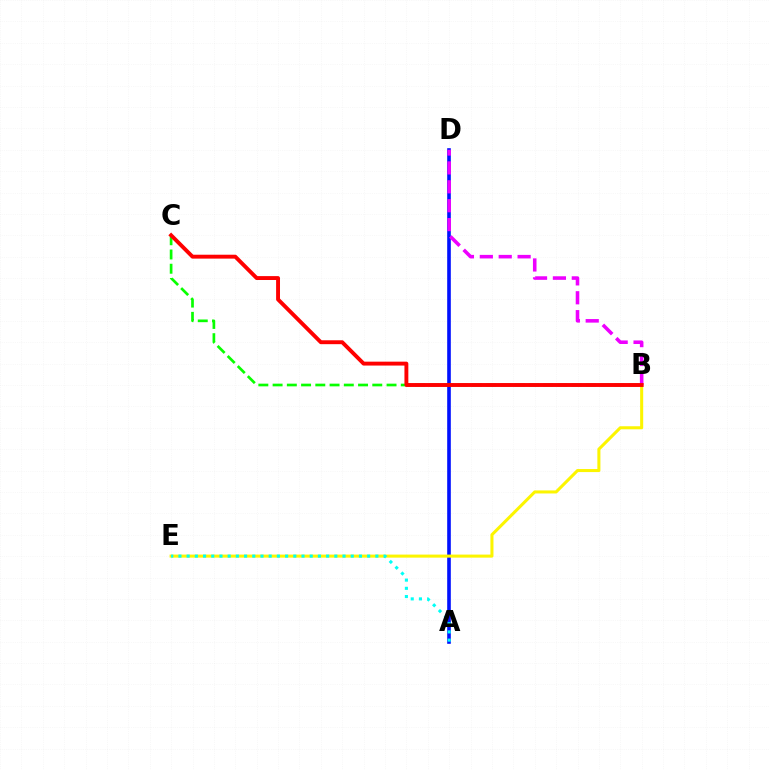{('A', 'D'): [{'color': '#0010ff', 'line_style': 'solid', 'thickness': 2.61}], ('B', 'D'): [{'color': '#ee00ff', 'line_style': 'dashed', 'thickness': 2.57}], ('B', 'E'): [{'color': '#fcf500', 'line_style': 'solid', 'thickness': 2.19}], ('B', 'C'): [{'color': '#08ff00', 'line_style': 'dashed', 'thickness': 1.93}, {'color': '#ff0000', 'line_style': 'solid', 'thickness': 2.81}], ('A', 'E'): [{'color': '#00fff6', 'line_style': 'dotted', 'thickness': 2.23}]}